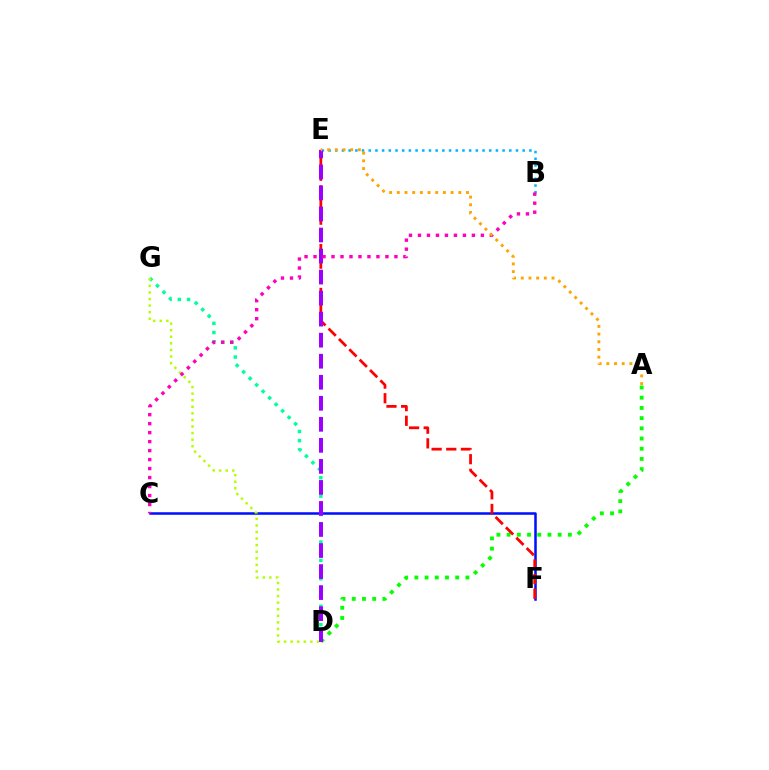{('A', 'D'): [{'color': '#08ff00', 'line_style': 'dotted', 'thickness': 2.77}], ('C', 'F'): [{'color': '#0010ff', 'line_style': 'solid', 'thickness': 1.82}], ('B', 'E'): [{'color': '#00b5ff', 'line_style': 'dotted', 'thickness': 1.82}], ('E', 'F'): [{'color': '#ff0000', 'line_style': 'dashed', 'thickness': 1.99}], ('D', 'G'): [{'color': '#00ff9d', 'line_style': 'dotted', 'thickness': 2.5}, {'color': '#b3ff00', 'line_style': 'dotted', 'thickness': 1.79}], ('D', 'E'): [{'color': '#9b00ff', 'line_style': 'dashed', 'thickness': 2.86}], ('B', 'C'): [{'color': '#ff00bd', 'line_style': 'dotted', 'thickness': 2.44}], ('A', 'E'): [{'color': '#ffa500', 'line_style': 'dotted', 'thickness': 2.09}]}